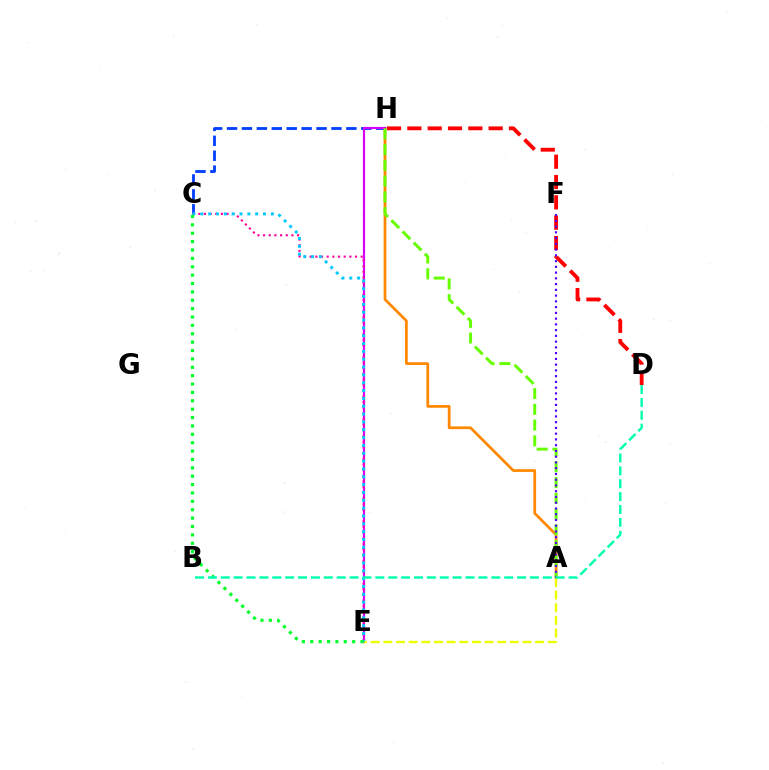{('C', 'H'): [{'color': '#003fff', 'line_style': 'dashed', 'thickness': 2.03}], ('A', 'H'): [{'color': '#ff8800', 'line_style': 'solid', 'thickness': 1.97}, {'color': '#66ff00', 'line_style': 'dashed', 'thickness': 2.14}], ('E', 'H'): [{'color': '#d600ff', 'line_style': 'solid', 'thickness': 1.57}], ('D', 'H'): [{'color': '#ff0000', 'line_style': 'dashed', 'thickness': 2.76}], ('C', 'E'): [{'color': '#ff00a0', 'line_style': 'dotted', 'thickness': 1.54}, {'color': '#00c7ff', 'line_style': 'dotted', 'thickness': 2.13}, {'color': '#00ff27', 'line_style': 'dotted', 'thickness': 2.28}], ('A', 'E'): [{'color': '#eeff00', 'line_style': 'dashed', 'thickness': 1.72}], ('A', 'F'): [{'color': '#4f00ff', 'line_style': 'dotted', 'thickness': 1.56}], ('B', 'D'): [{'color': '#00ffaf', 'line_style': 'dashed', 'thickness': 1.75}]}